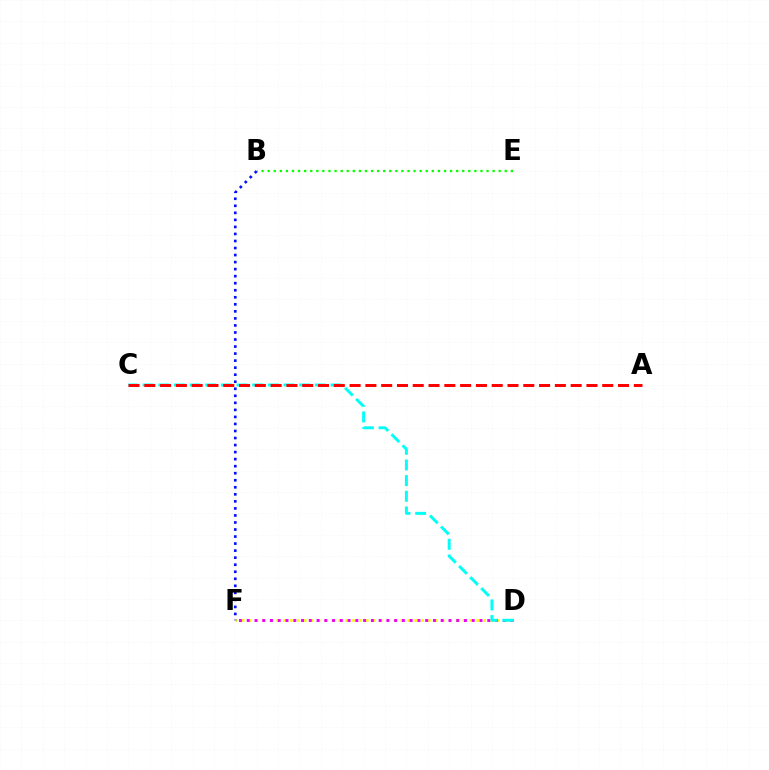{('D', 'F'): [{'color': '#fcf500', 'line_style': 'dotted', 'thickness': 1.87}, {'color': '#ee00ff', 'line_style': 'dotted', 'thickness': 2.11}], ('C', 'D'): [{'color': '#00fff6', 'line_style': 'dashed', 'thickness': 2.13}], ('A', 'C'): [{'color': '#ff0000', 'line_style': 'dashed', 'thickness': 2.15}], ('B', 'E'): [{'color': '#08ff00', 'line_style': 'dotted', 'thickness': 1.65}], ('B', 'F'): [{'color': '#0010ff', 'line_style': 'dotted', 'thickness': 1.91}]}